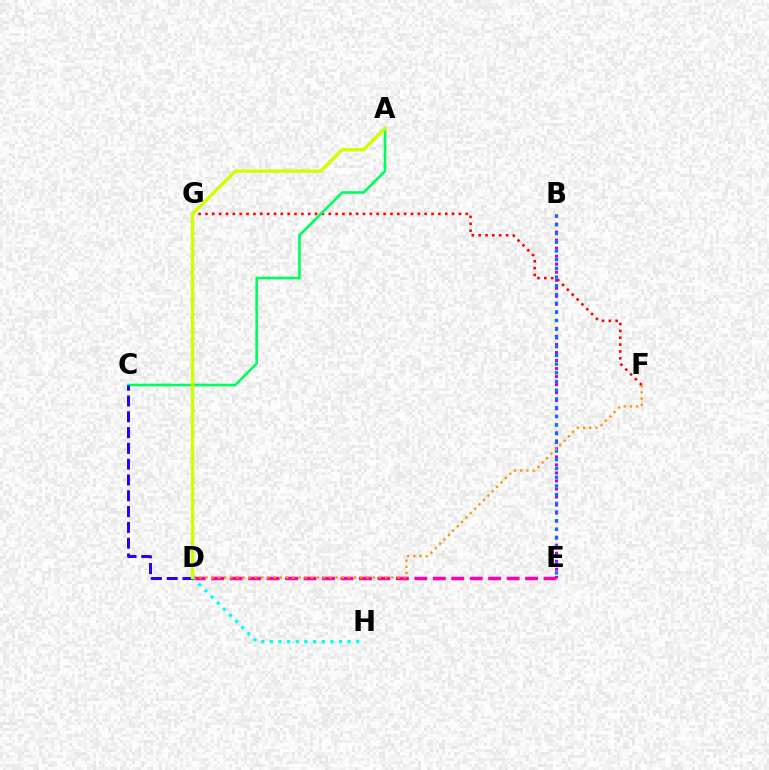{('F', 'G'): [{'color': '#ff0000', 'line_style': 'dotted', 'thickness': 1.86}], ('B', 'E'): [{'color': '#b900ff', 'line_style': 'dotted', 'thickness': 2.18}, {'color': '#0074ff', 'line_style': 'dotted', 'thickness': 2.36}], ('D', 'E'): [{'color': '#ff00ac', 'line_style': 'dashed', 'thickness': 2.51}], ('D', 'G'): [{'color': '#3dff00', 'line_style': 'dashed', 'thickness': 1.62}], ('A', 'C'): [{'color': '#00ff5c', 'line_style': 'solid', 'thickness': 1.9}], ('D', 'H'): [{'color': '#00fff6', 'line_style': 'dotted', 'thickness': 2.35}], ('D', 'F'): [{'color': '#ff9400', 'line_style': 'dotted', 'thickness': 1.68}], ('C', 'D'): [{'color': '#2500ff', 'line_style': 'dashed', 'thickness': 2.15}], ('A', 'D'): [{'color': '#d1ff00', 'line_style': 'solid', 'thickness': 2.43}]}